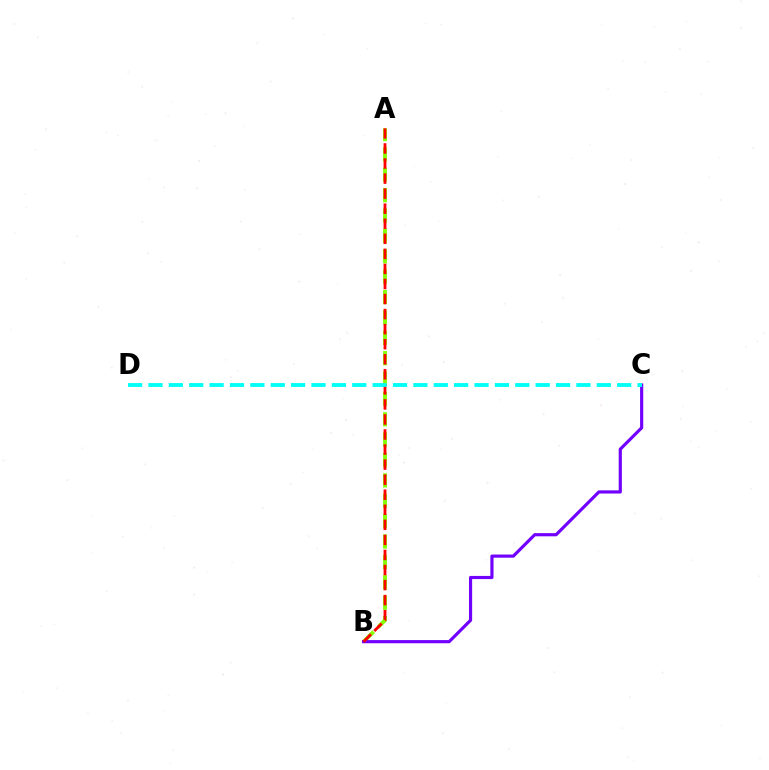{('A', 'B'): [{'color': '#84ff00', 'line_style': 'dashed', 'thickness': 2.77}, {'color': '#ff0000', 'line_style': 'dashed', 'thickness': 2.05}], ('B', 'C'): [{'color': '#7200ff', 'line_style': 'solid', 'thickness': 2.28}], ('C', 'D'): [{'color': '#00fff6', 'line_style': 'dashed', 'thickness': 2.77}]}